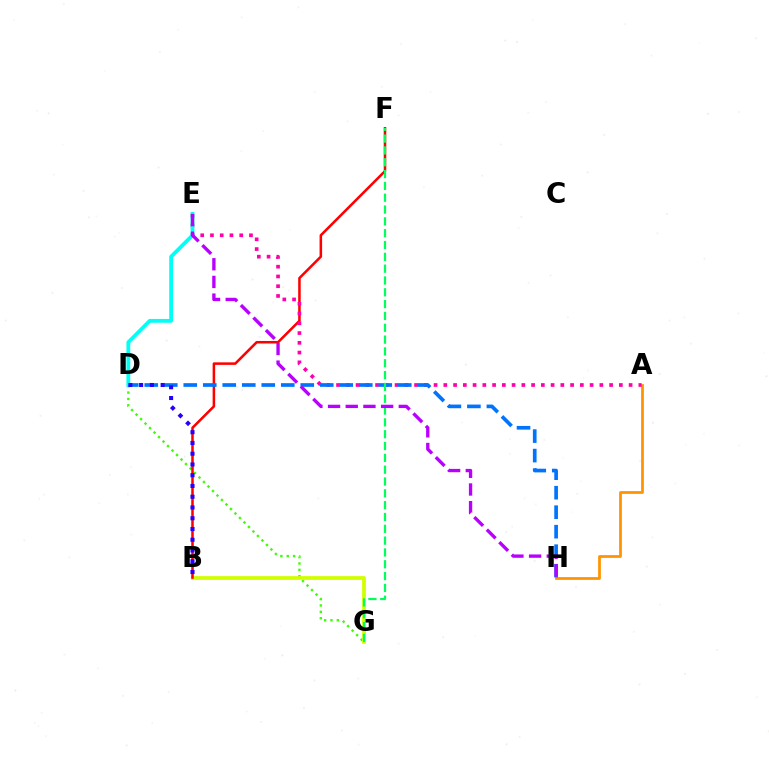{('D', 'G'): [{'color': '#3dff00', 'line_style': 'dotted', 'thickness': 1.73}], ('B', 'G'): [{'color': '#d1ff00', 'line_style': 'solid', 'thickness': 2.71}], ('B', 'F'): [{'color': '#ff0000', 'line_style': 'solid', 'thickness': 1.83}], ('A', 'H'): [{'color': '#ff9400', 'line_style': 'solid', 'thickness': 1.98}], ('A', 'E'): [{'color': '#ff00ac', 'line_style': 'dotted', 'thickness': 2.65}], ('D', 'H'): [{'color': '#0074ff', 'line_style': 'dashed', 'thickness': 2.65}], ('F', 'G'): [{'color': '#00ff5c', 'line_style': 'dashed', 'thickness': 1.61}], ('D', 'E'): [{'color': '#00fff6', 'line_style': 'solid', 'thickness': 2.73}], ('B', 'D'): [{'color': '#2500ff', 'line_style': 'dotted', 'thickness': 2.92}], ('E', 'H'): [{'color': '#b900ff', 'line_style': 'dashed', 'thickness': 2.4}]}